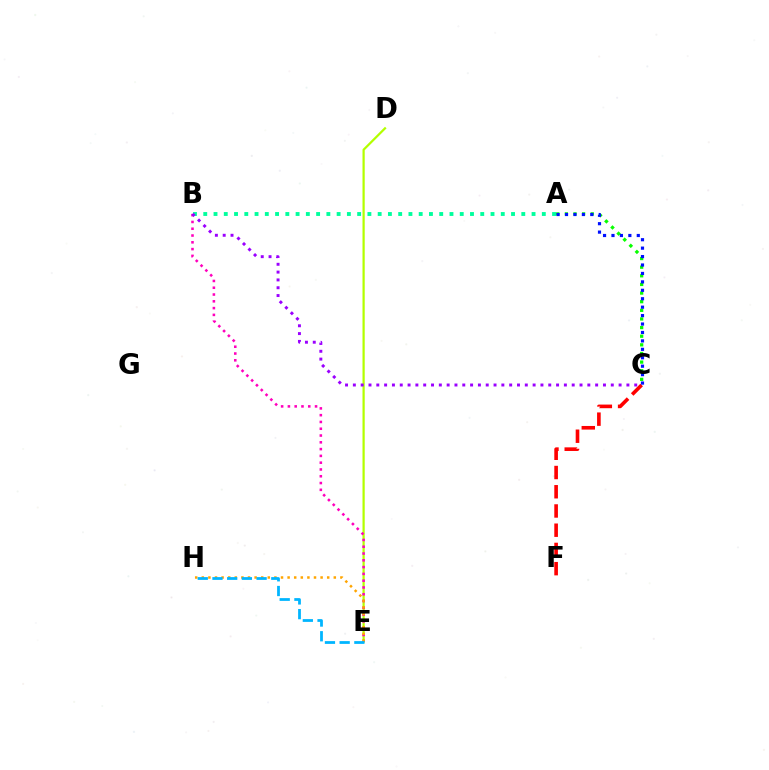{('D', 'E'): [{'color': '#b3ff00', 'line_style': 'solid', 'thickness': 1.6}], ('A', 'C'): [{'color': '#08ff00', 'line_style': 'dotted', 'thickness': 2.34}, {'color': '#0010ff', 'line_style': 'dotted', 'thickness': 2.29}], ('A', 'B'): [{'color': '#00ff9d', 'line_style': 'dotted', 'thickness': 2.79}], ('B', 'E'): [{'color': '#ff00bd', 'line_style': 'dotted', 'thickness': 1.84}], ('E', 'H'): [{'color': '#ffa500', 'line_style': 'dotted', 'thickness': 1.79}, {'color': '#00b5ff', 'line_style': 'dashed', 'thickness': 2.0}], ('C', 'F'): [{'color': '#ff0000', 'line_style': 'dashed', 'thickness': 2.61}], ('B', 'C'): [{'color': '#9b00ff', 'line_style': 'dotted', 'thickness': 2.12}]}